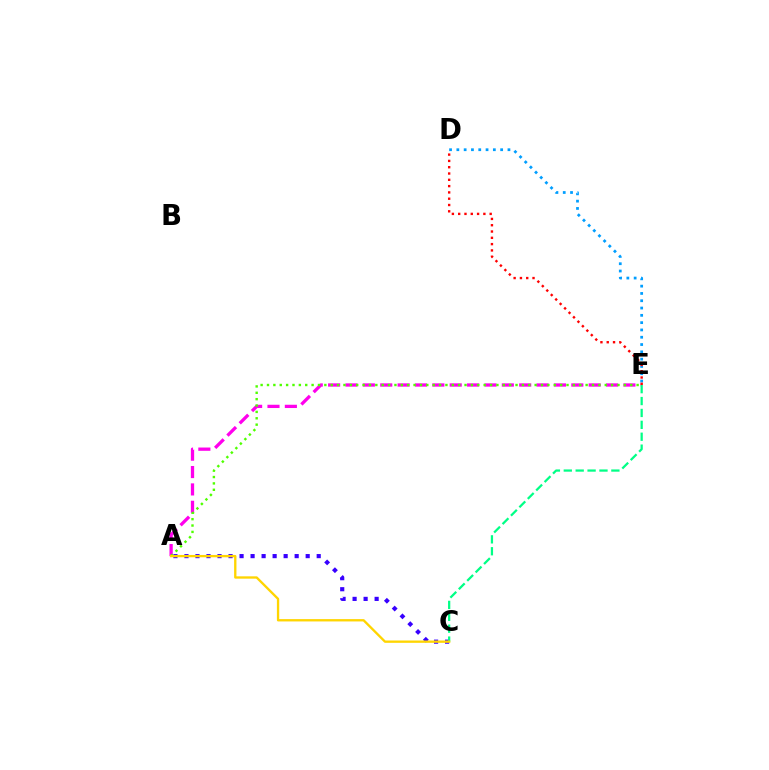{('D', 'E'): [{'color': '#009eff', 'line_style': 'dotted', 'thickness': 1.98}, {'color': '#ff0000', 'line_style': 'dotted', 'thickness': 1.71}], ('A', 'C'): [{'color': '#3700ff', 'line_style': 'dotted', 'thickness': 2.99}, {'color': '#ffd500', 'line_style': 'solid', 'thickness': 1.68}], ('A', 'E'): [{'color': '#ff00ed', 'line_style': 'dashed', 'thickness': 2.36}, {'color': '#4fff00', 'line_style': 'dotted', 'thickness': 1.73}], ('C', 'E'): [{'color': '#00ff86', 'line_style': 'dashed', 'thickness': 1.62}]}